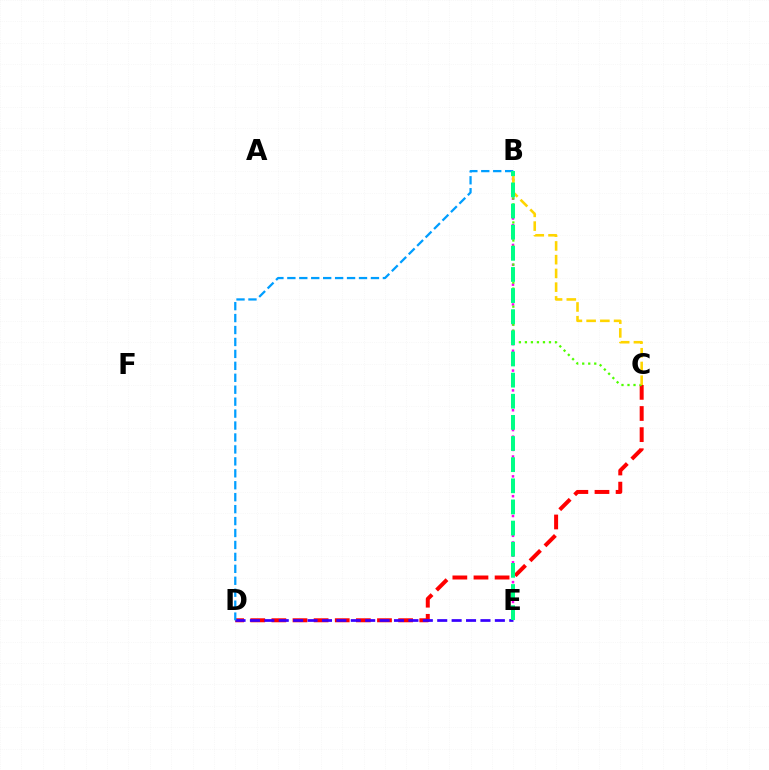{('B', 'E'): [{'color': '#ff00ed', 'line_style': 'dotted', 'thickness': 1.8}, {'color': '#00ff86', 'line_style': 'dashed', 'thickness': 2.87}], ('C', 'D'): [{'color': '#ff0000', 'line_style': 'dashed', 'thickness': 2.87}], ('D', 'E'): [{'color': '#3700ff', 'line_style': 'dashed', 'thickness': 1.96}], ('B', 'C'): [{'color': '#4fff00', 'line_style': 'dotted', 'thickness': 1.63}, {'color': '#ffd500', 'line_style': 'dashed', 'thickness': 1.87}], ('B', 'D'): [{'color': '#009eff', 'line_style': 'dashed', 'thickness': 1.62}]}